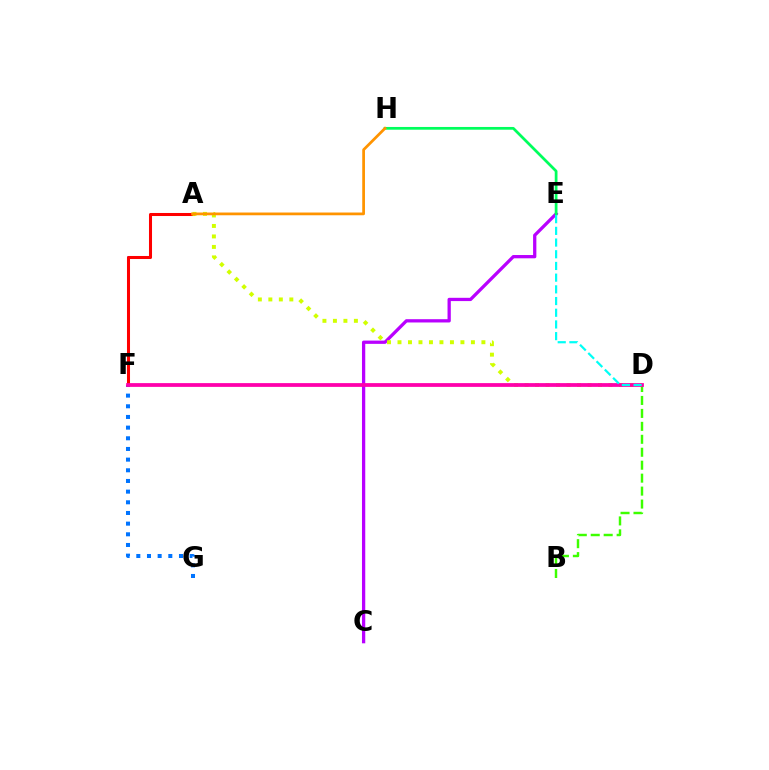{('A', 'F'): [{'color': '#2500ff', 'line_style': 'dashed', 'thickness': 2.03}, {'color': '#ff0000', 'line_style': 'solid', 'thickness': 2.19}], ('C', 'E'): [{'color': '#b900ff', 'line_style': 'solid', 'thickness': 2.36}], ('B', 'D'): [{'color': '#3dff00', 'line_style': 'dashed', 'thickness': 1.76}], ('A', 'D'): [{'color': '#d1ff00', 'line_style': 'dotted', 'thickness': 2.85}], ('F', 'G'): [{'color': '#0074ff', 'line_style': 'dotted', 'thickness': 2.9}], ('E', 'H'): [{'color': '#00ff5c', 'line_style': 'solid', 'thickness': 1.98}], ('D', 'F'): [{'color': '#ff00ac', 'line_style': 'solid', 'thickness': 2.71}], ('D', 'E'): [{'color': '#00fff6', 'line_style': 'dashed', 'thickness': 1.59}], ('A', 'H'): [{'color': '#ff9400', 'line_style': 'solid', 'thickness': 1.97}]}